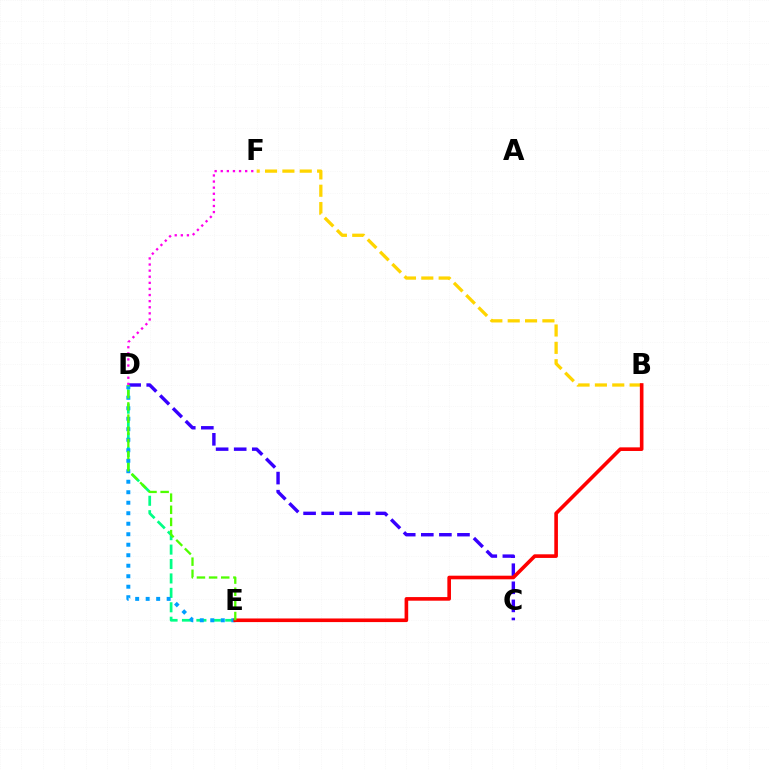{('B', 'F'): [{'color': '#ffd500', 'line_style': 'dashed', 'thickness': 2.36}], ('D', 'E'): [{'color': '#00ff86', 'line_style': 'dashed', 'thickness': 1.96}, {'color': '#009eff', 'line_style': 'dotted', 'thickness': 2.85}, {'color': '#4fff00', 'line_style': 'dashed', 'thickness': 1.65}], ('C', 'D'): [{'color': '#3700ff', 'line_style': 'dashed', 'thickness': 2.46}], ('D', 'F'): [{'color': '#ff00ed', 'line_style': 'dotted', 'thickness': 1.66}], ('B', 'E'): [{'color': '#ff0000', 'line_style': 'solid', 'thickness': 2.61}]}